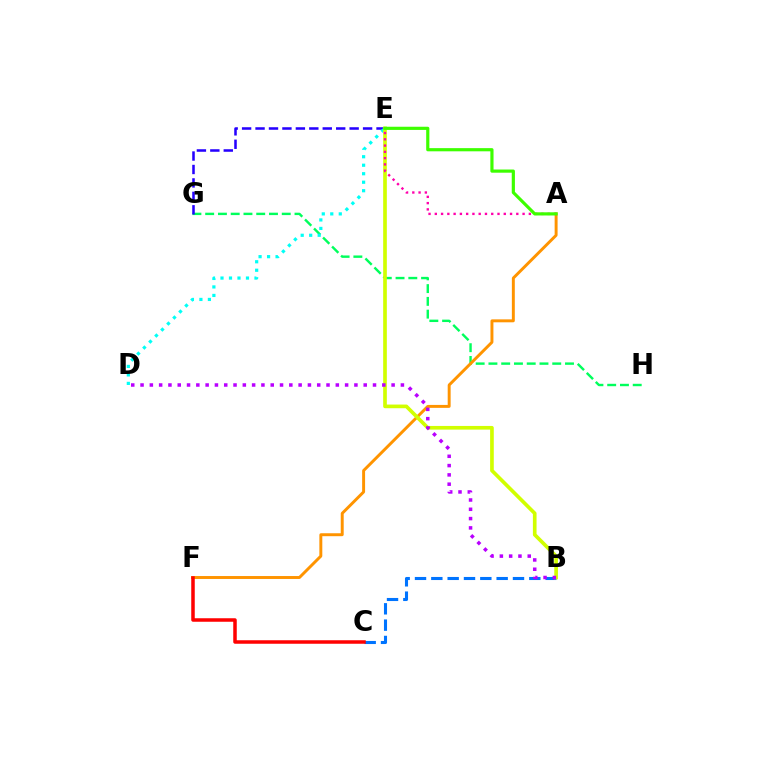{('G', 'H'): [{'color': '#00ff5c', 'line_style': 'dashed', 'thickness': 1.73}], ('B', 'C'): [{'color': '#0074ff', 'line_style': 'dashed', 'thickness': 2.22}], ('A', 'F'): [{'color': '#ff9400', 'line_style': 'solid', 'thickness': 2.12}], ('C', 'F'): [{'color': '#ff0000', 'line_style': 'solid', 'thickness': 2.53}], ('E', 'G'): [{'color': '#2500ff', 'line_style': 'dashed', 'thickness': 1.83}], ('D', 'E'): [{'color': '#00fff6', 'line_style': 'dotted', 'thickness': 2.31}], ('B', 'E'): [{'color': '#d1ff00', 'line_style': 'solid', 'thickness': 2.64}], ('A', 'E'): [{'color': '#ff00ac', 'line_style': 'dotted', 'thickness': 1.7}, {'color': '#3dff00', 'line_style': 'solid', 'thickness': 2.29}], ('B', 'D'): [{'color': '#b900ff', 'line_style': 'dotted', 'thickness': 2.53}]}